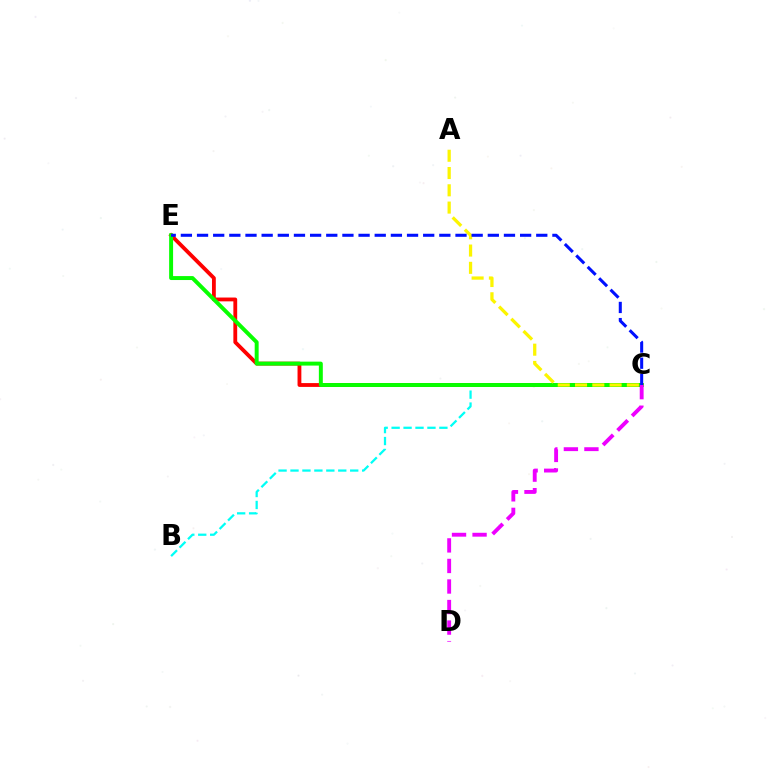{('B', 'C'): [{'color': '#00fff6', 'line_style': 'dashed', 'thickness': 1.62}], ('C', 'E'): [{'color': '#ff0000', 'line_style': 'solid', 'thickness': 2.75}, {'color': '#08ff00', 'line_style': 'solid', 'thickness': 2.84}, {'color': '#0010ff', 'line_style': 'dashed', 'thickness': 2.19}], ('A', 'C'): [{'color': '#fcf500', 'line_style': 'dashed', 'thickness': 2.35}], ('C', 'D'): [{'color': '#ee00ff', 'line_style': 'dashed', 'thickness': 2.79}]}